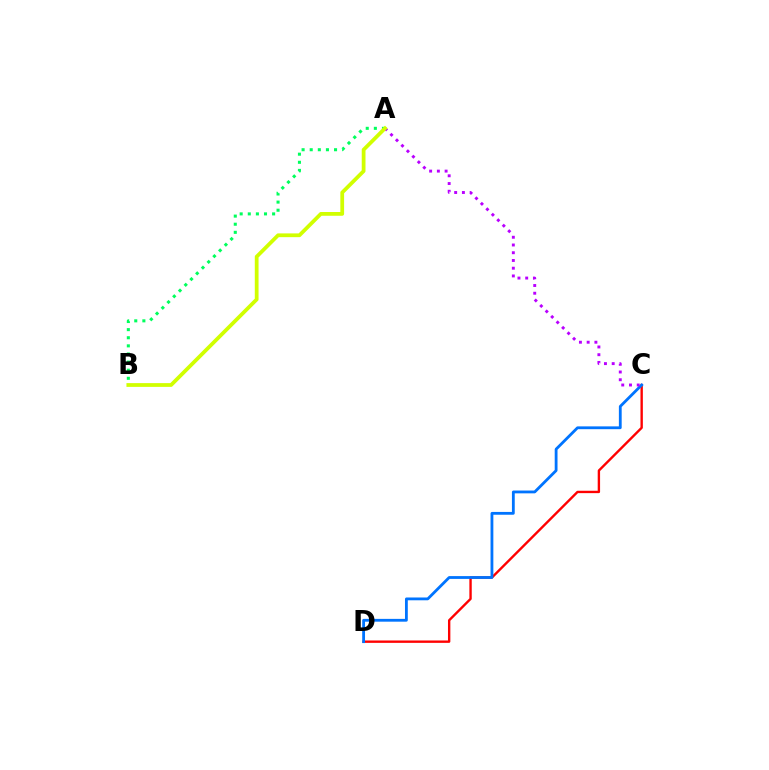{('C', 'D'): [{'color': '#ff0000', 'line_style': 'solid', 'thickness': 1.71}, {'color': '#0074ff', 'line_style': 'solid', 'thickness': 2.02}], ('A', 'B'): [{'color': '#00ff5c', 'line_style': 'dotted', 'thickness': 2.2}, {'color': '#d1ff00', 'line_style': 'solid', 'thickness': 2.71}], ('A', 'C'): [{'color': '#b900ff', 'line_style': 'dotted', 'thickness': 2.1}]}